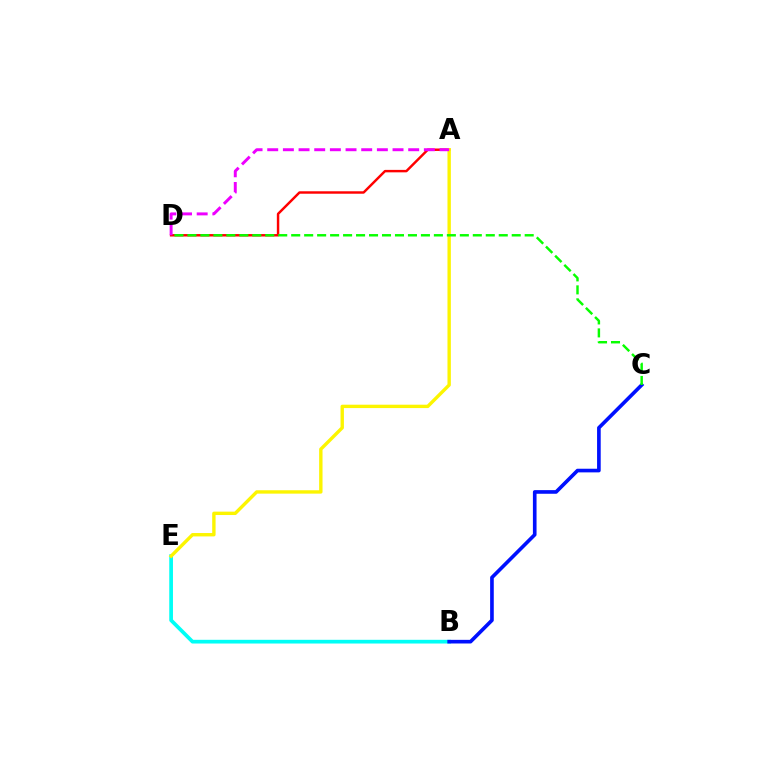{('B', 'E'): [{'color': '#00fff6', 'line_style': 'solid', 'thickness': 2.68}], ('B', 'C'): [{'color': '#0010ff', 'line_style': 'solid', 'thickness': 2.62}], ('A', 'D'): [{'color': '#ff0000', 'line_style': 'solid', 'thickness': 1.76}, {'color': '#ee00ff', 'line_style': 'dashed', 'thickness': 2.13}], ('A', 'E'): [{'color': '#fcf500', 'line_style': 'solid', 'thickness': 2.44}], ('C', 'D'): [{'color': '#08ff00', 'line_style': 'dashed', 'thickness': 1.76}]}